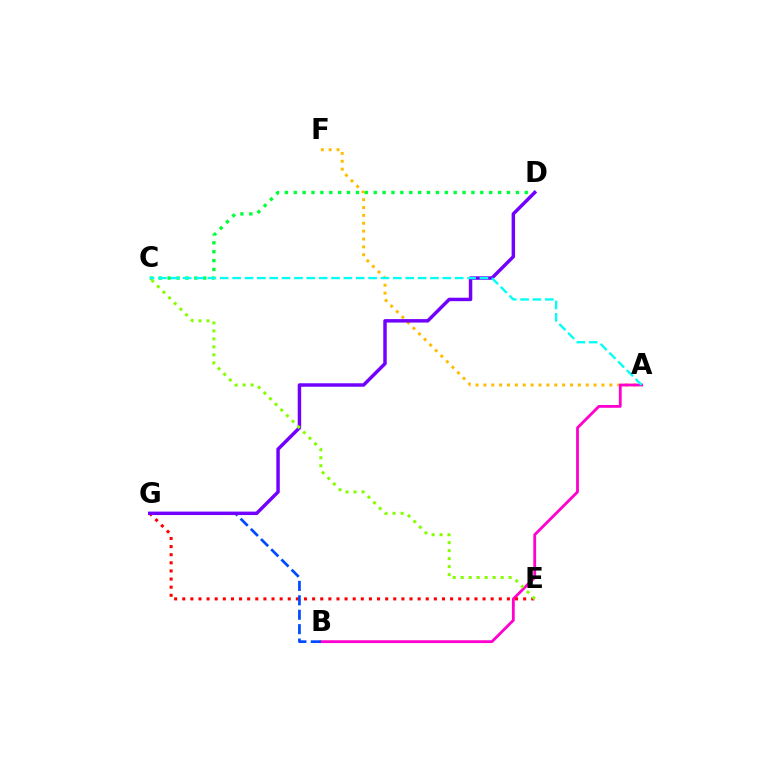{('A', 'F'): [{'color': '#ffbd00', 'line_style': 'dotted', 'thickness': 2.14}], ('C', 'D'): [{'color': '#00ff39', 'line_style': 'dotted', 'thickness': 2.41}], ('A', 'B'): [{'color': '#ff00cf', 'line_style': 'solid', 'thickness': 2.02}], ('E', 'G'): [{'color': '#ff0000', 'line_style': 'dotted', 'thickness': 2.21}], ('B', 'G'): [{'color': '#004bff', 'line_style': 'dashed', 'thickness': 1.96}], ('D', 'G'): [{'color': '#7200ff', 'line_style': 'solid', 'thickness': 2.49}], ('A', 'C'): [{'color': '#00fff6', 'line_style': 'dashed', 'thickness': 1.68}], ('C', 'E'): [{'color': '#84ff00', 'line_style': 'dotted', 'thickness': 2.17}]}